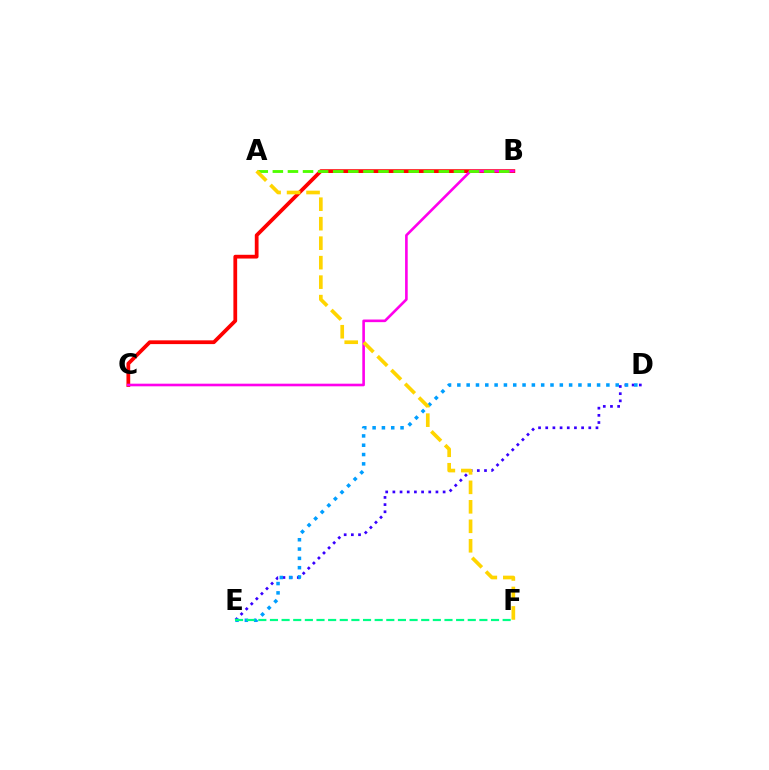{('B', 'C'): [{'color': '#ff0000', 'line_style': 'solid', 'thickness': 2.71}, {'color': '#ff00ed', 'line_style': 'solid', 'thickness': 1.89}], ('D', 'E'): [{'color': '#3700ff', 'line_style': 'dotted', 'thickness': 1.95}, {'color': '#009eff', 'line_style': 'dotted', 'thickness': 2.53}], ('A', 'B'): [{'color': '#4fff00', 'line_style': 'dashed', 'thickness': 2.05}], ('A', 'F'): [{'color': '#ffd500', 'line_style': 'dashed', 'thickness': 2.65}], ('E', 'F'): [{'color': '#00ff86', 'line_style': 'dashed', 'thickness': 1.58}]}